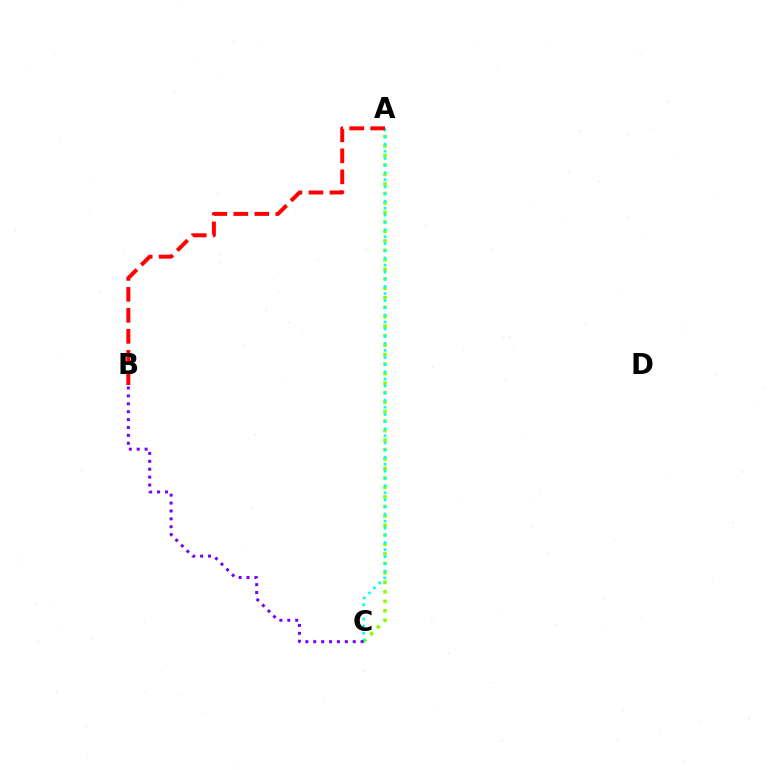{('A', 'C'): [{'color': '#84ff00', 'line_style': 'dotted', 'thickness': 2.58}, {'color': '#00fff6', 'line_style': 'dotted', 'thickness': 1.93}], ('B', 'C'): [{'color': '#7200ff', 'line_style': 'dotted', 'thickness': 2.14}], ('A', 'B'): [{'color': '#ff0000', 'line_style': 'dashed', 'thickness': 2.85}]}